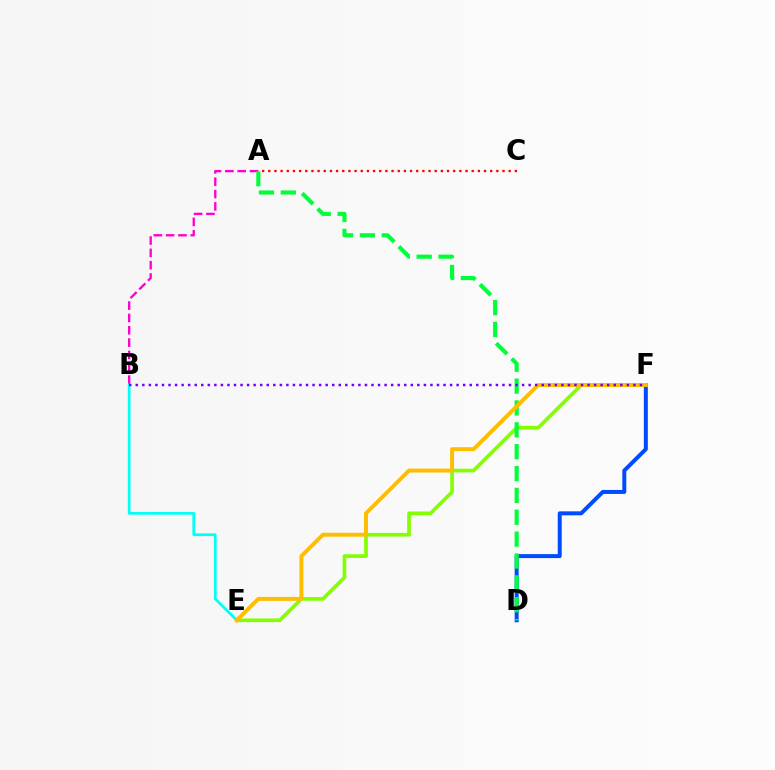{('A', 'B'): [{'color': '#ff00cf', 'line_style': 'dashed', 'thickness': 1.68}], ('A', 'C'): [{'color': '#ff0000', 'line_style': 'dotted', 'thickness': 1.67}], ('B', 'E'): [{'color': '#00fff6', 'line_style': 'solid', 'thickness': 1.96}], ('E', 'F'): [{'color': '#84ff00', 'line_style': 'solid', 'thickness': 2.66}, {'color': '#ffbd00', 'line_style': 'solid', 'thickness': 2.83}], ('D', 'F'): [{'color': '#004bff', 'line_style': 'solid', 'thickness': 2.87}], ('A', 'D'): [{'color': '#00ff39', 'line_style': 'dashed', 'thickness': 2.97}], ('B', 'F'): [{'color': '#7200ff', 'line_style': 'dotted', 'thickness': 1.78}]}